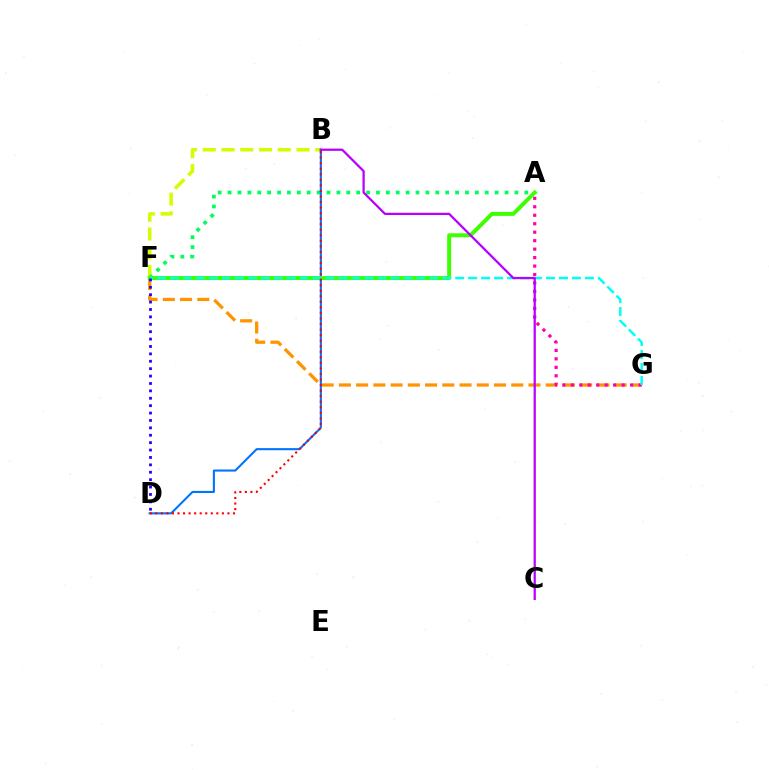{('B', 'F'): [{'color': '#d1ff00', 'line_style': 'dashed', 'thickness': 2.55}], ('F', 'G'): [{'color': '#ff9400', 'line_style': 'dashed', 'thickness': 2.34}, {'color': '#00fff6', 'line_style': 'dashed', 'thickness': 1.76}], ('A', 'F'): [{'color': '#00ff5c', 'line_style': 'dotted', 'thickness': 2.69}, {'color': '#3dff00', 'line_style': 'solid', 'thickness': 2.86}], ('A', 'G'): [{'color': '#ff00ac', 'line_style': 'dotted', 'thickness': 2.3}], ('B', 'D'): [{'color': '#0074ff', 'line_style': 'solid', 'thickness': 1.5}, {'color': '#ff0000', 'line_style': 'dotted', 'thickness': 1.51}], ('B', 'C'): [{'color': '#b900ff', 'line_style': 'solid', 'thickness': 1.62}], ('D', 'F'): [{'color': '#2500ff', 'line_style': 'dotted', 'thickness': 2.01}]}